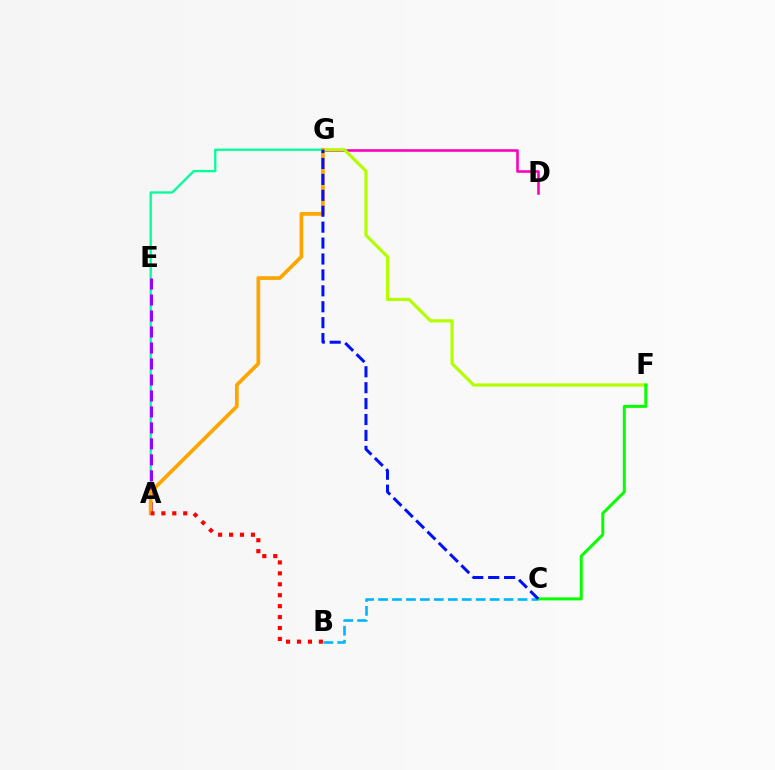{('D', 'G'): [{'color': '#ff00bd', 'line_style': 'solid', 'thickness': 1.87}], ('A', 'G'): [{'color': '#00ff9d', 'line_style': 'solid', 'thickness': 1.67}, {'color': '#ffa500', 'line_style': 'solid', 'thickness': 2.68}], ('B', 'C'): [{'color': '#00b5ff', 'line_style': 'dashed', 'thickness': 1.9}], ('F', 'G'): [{'color': '#b3ff00', 'line_style': 'solid', 'thickness': 2.31}], ('A', 'E'): [{'color': '#9b00ff', 'line_style': 'dashed', 'thickness': 2.17}], ('C', 'F'): [{'color': '#08ff00', 'line_style': 'solid', 'thickness': 2.16}], ('C', 'G'): [{'color': '#0010ff', 'line_style': 'dashed', 'thickness': 2.16}], ('A', 'B'): [{'color': '#ff0000', 'line_style': 'dotted', 'thickness': 2.97}]}